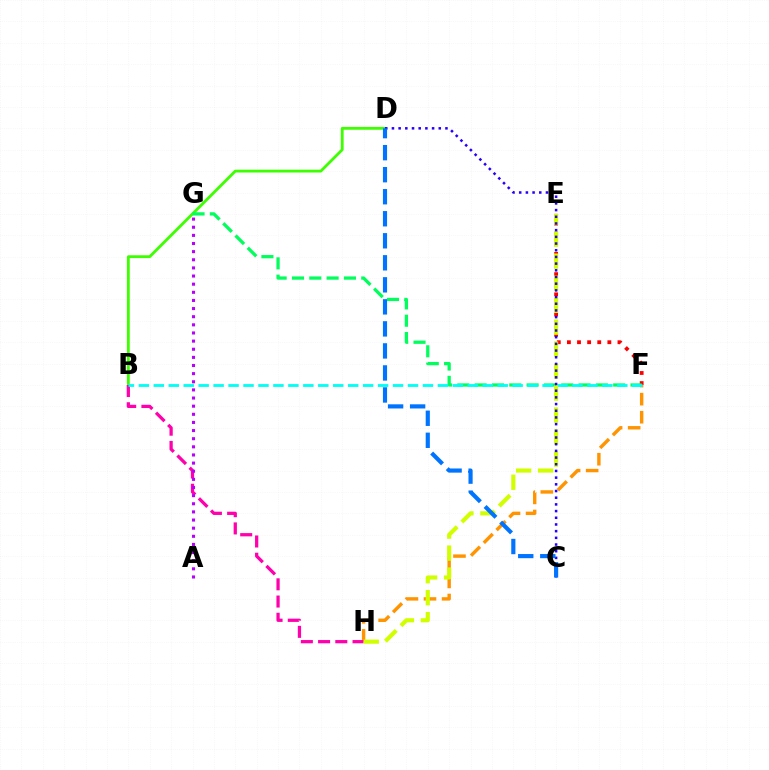{('B', 'D'): [{'color': '#3dff00', 'line_style': 'solid', 'thickness': 2.03}], ('E', 'F'): [{'color': '#ff0000', 'line_style': 'dotted', 'thickness': 2.75}], ('F', 'H'): [{'color': '#ff9400', 'line_style': 'dashed', 'thickness': 2.45}], ('F', 'G'): [{'color': '#00ff5c', 'line_style': 'dashed', 'thickness': 2.35}], ('B', 'H'): [{'color': '#ff00ac', 'line_style': 'dashed', 'thickness': 2.34}], ('B', 'F'): [{'color': '#00fff6', 'line_style': 'dashed', 'thickness': 2.03}], ('A', 'G'): [{'color': '#b900ff', 'line_style': 'dotted', 'thickness': 2.21}], ('E', 'H'): [{'color': '#d1ff00', 'line_style': 'dashed', 'thickness': 2.99}], ('C', 'D'): [{'color': '#2500ff', 'line_style': 'dotted', 'thickness': 1.82}, {'color': '#0074ff', 'line_style': 'dashed', 'thickness': 2.99}]}